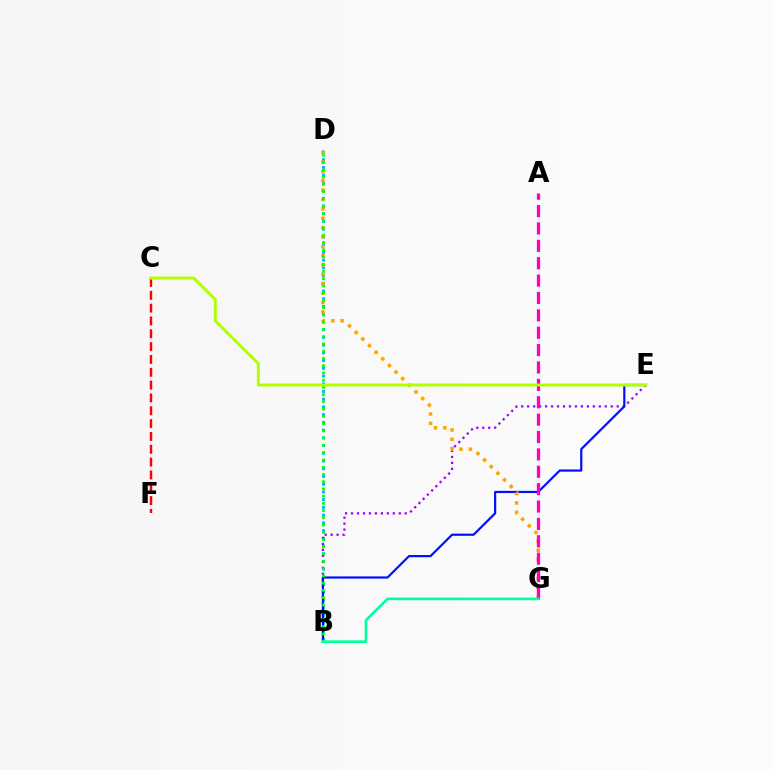{('B', 'D'): [{'color': '#00b5ff', 'line_style': 'dotted', 'thickness': 2.1}, {'color': '#08ff00', 'line_style': 'dotted', 'thickness': 1.97}], ('B', 'E'): [{'color': '#9b00ff', 'line_style': 'dotted', 'thickness': 1.62}, {'color': '#0010ff', 'line_style': 'solid', 'thickness': 1.58}], ('D', 'G'): [{'color': '#ffa500', 'line_style': 'dotted', 'thickness': 2.55}], ('C', 'F'): [{'color': '#ff0000', 'line_style': 'dashed', 'thickness': 1.74}], ('A', 'G'): [{'color': '#ff00bd', 'line_style': 'dashed', 'thickness': 2.36}], ('C', 'E'): [{'color': '#b3ff00', 'line_style': 'solid', 'thickness': 2.12}], ('B', 'G'): [{'color': '#00ff9d', 'line_style': 'solid', 'thickness': 1.89}]}